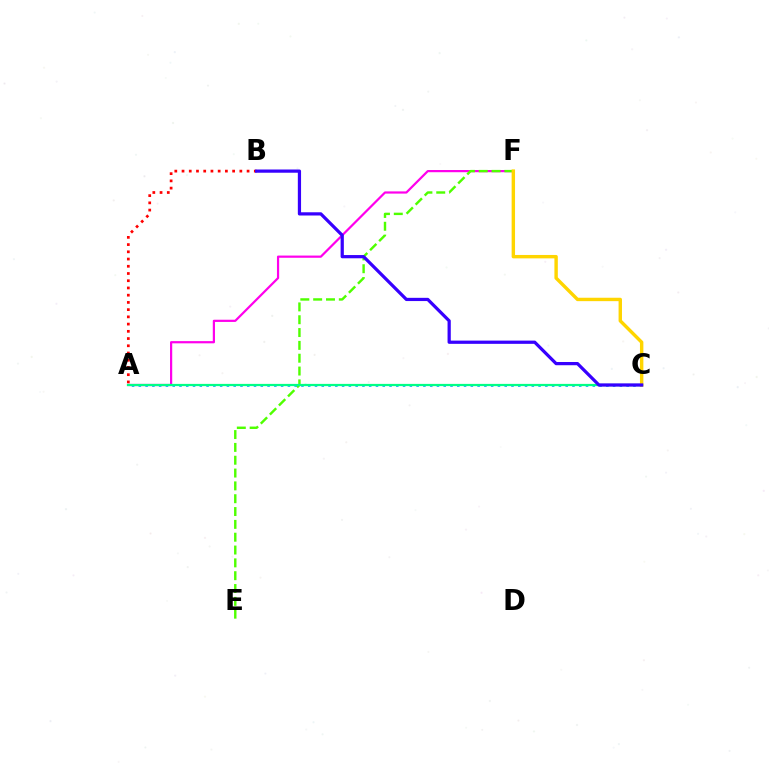{('A', 'F'): [{'color': '#ff00ed', 'line_style': 'solid', 'thickness': 1.59}], ('E', 'F'): [{'color': '#4fff00', 'line_style': 'dashed', 'thickness': 1.74}], ('A', 'C'): [{'color': '#009eff', 'line_style': 'dotted', 'thickness': 1.84}, {'color': '#00ff86', 'line_style': 'solid', 'thickness': 1.6}], ('C', 'F'): [{'color': '#ffd500', 'line_style': 'solid', 'thickness': 2.45}], ('A', 'B'): [{'color': '#ff0000', 'line_style': 'dotted', 'thickness': 1.96}], ('B', 'C'): [{'color': '#3700ff', 'line_style': 'solid', 'thickness': 2.33}]}